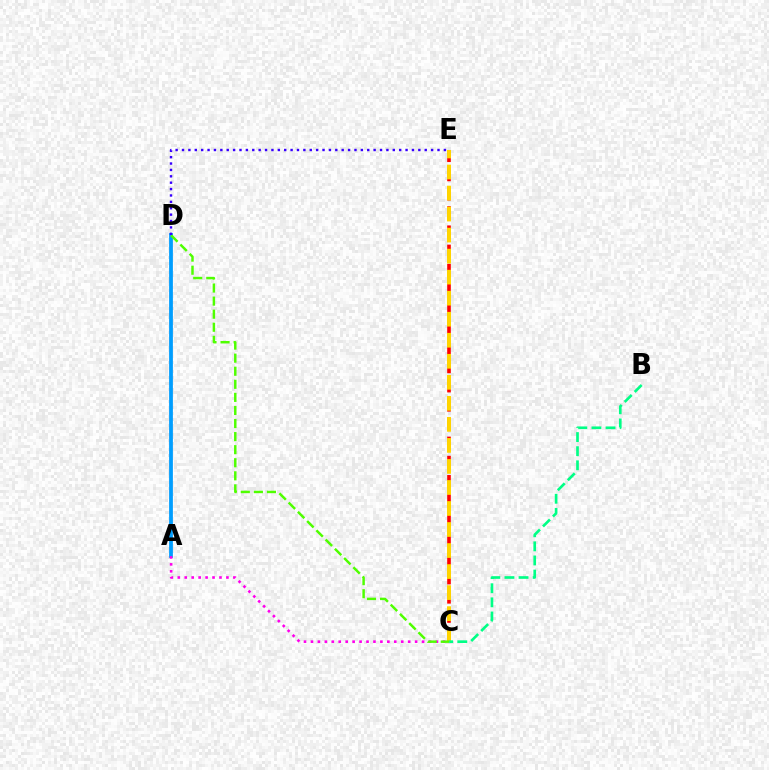{('A', 'D'): [{'color': '#009eff', 'line_style': 'solid', 'thickness': 2.72}], ('A', 'C'): [{'color': '#ff00ed', 'line_style': 'dotted', 'thickness': 1.89}], ('C', 'E'): [{'color': '#ff0000', 'line_style': 'dashed', 'thickness': 2.61}, {'color': '#ffd500', 'line_style': 'dashed', 'thickness': 2.86}], ('C', 'D'): [{'color': '#4fff00', 'line_style': 'dashed', 'thickness': 1.78}], ('D', 'E'): [{'color': '#3700ff', 'line_style': 'dotted', 'thickness': 1.74}], ('B', 'C'): [{'color': '#00ff86', 'line_style': 'dashed', 'thickness': 1.92}]}